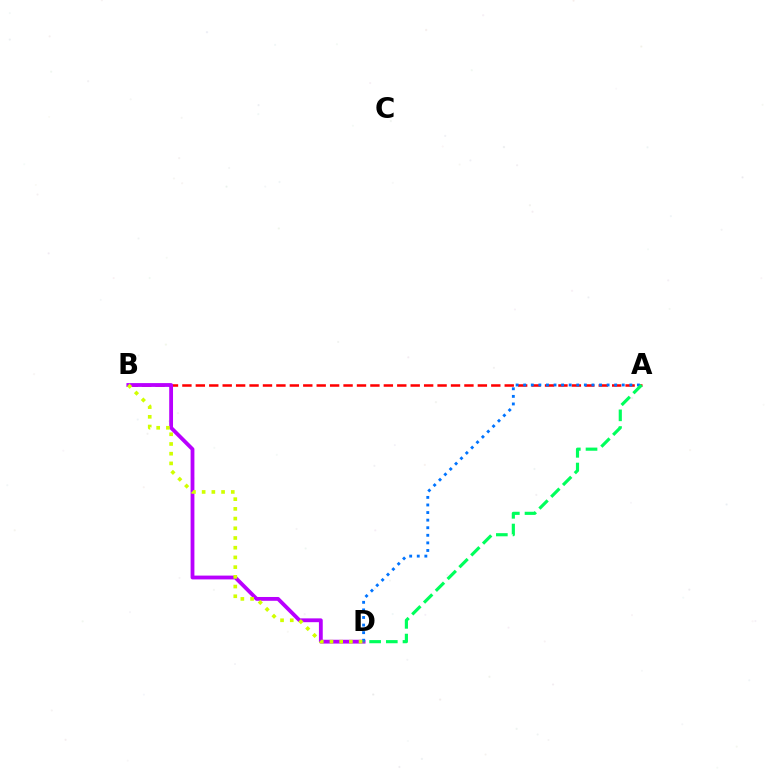{('A', 'B'): [{'color': '#ff0000', 'line_style': 'dashed', 'thickness': 1.82}], ('B', 'D'): [{'color': '#b900ff', 'line_style': 'solid', 'thickness': 2.75}, {'color': '#d1ff00', 'line_style': 'dotted', 'thickness': 2.64}], ('A', 'D'): [{'color': '#0074ff', 'line_style': 'dotted', 'thickness': 2.06}, {'color': '#00ff5c', 'line_style': 'dashed', 'thickness': 2.27}]}